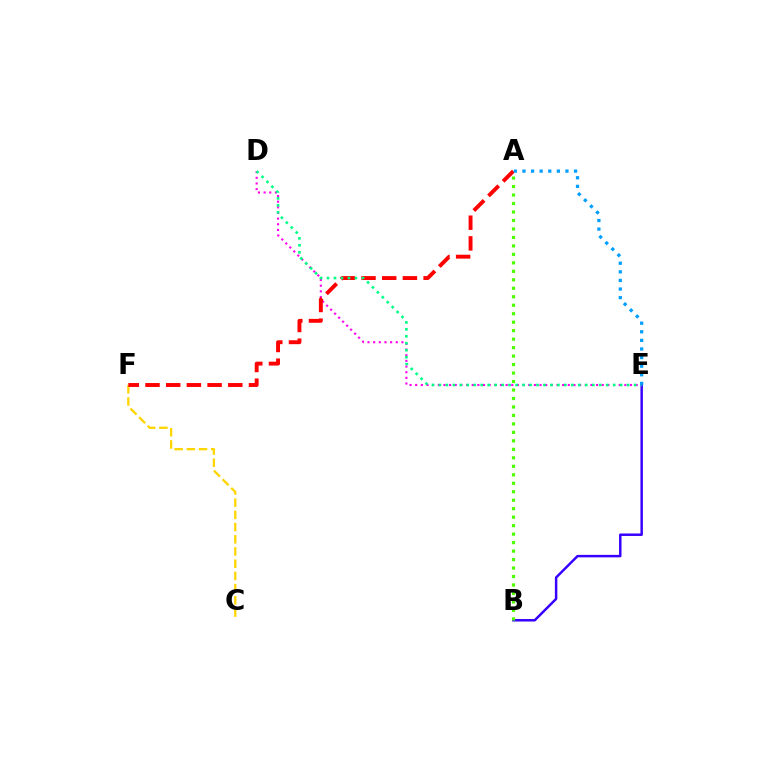{('D', 'E'): [{'color': '#ff00ed', 'line_style': 'dotted', 'thickness': 1.54}, {'color': '#00ff86', 'line_style': 'dotted', 'thickness': 1.89}], ('C', 'F'): [{'color': '#ffd500', 'line_style': 'dashed', 'thickness': 1.66}], ('A', 'F'): [{'color': '#ff0000', 'line_style': 'dashed', 'thickness': 2.81}], ('B', 'E'): [{'color': '#3700ff', 'line_style': 'solid', 'thickness': 1.78}], ('A', 'E'): [{'color': '#009eff', 'line_style': 'dotted', 'thickness': 2.34}], ('A', 'B'): [{'color': '#4fff00', 'line_style': 'dotted', 'thickness': 2.3}]}